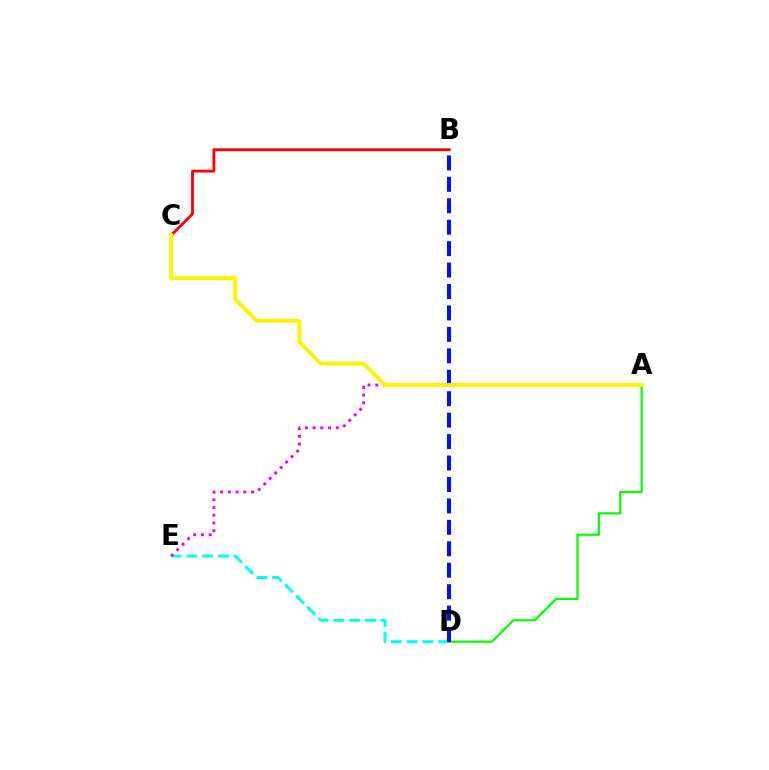{('D', 'E'): [{'color': '#00fff6', 'line_style': 'dashed', 'thickness': 2.14}], ('A', 'D'): [{'color': '#08ff00', 'line_style': 'solid', 'thickness': 1.62}], ('A', 'E'): [{'color': '#ee00ff', 'line_style': 'dotted', 'thickness': 2.1}], ('B', 'D'): [{'color': '#0010ff', 'line_style': 'dashed', 'thickness': 2.91}], ('B', 'C'): [{'color': '#ff0000', 'line_style': 'solid', 'thickness': 2.04}], ('A', 'C'): [{'color': '#fcf500', 'line_style': 'solid', 'thickness': 2.8}]}